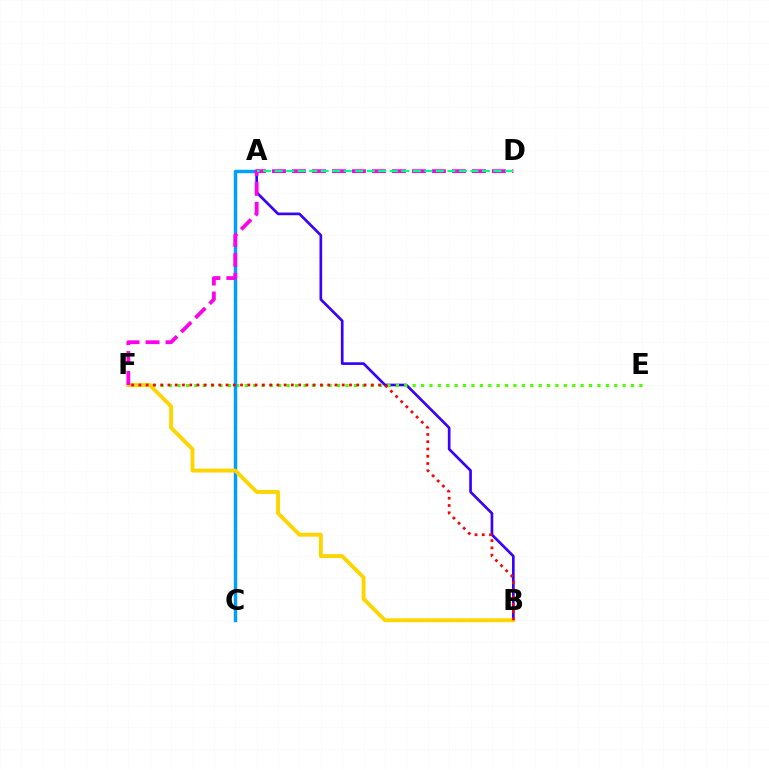{('A', 'B'): [{'color': '#3700ff', 'line_style': 'solid', 'thickness': 1.92}], ('E', 'F'): [{'color': '#4fff00', 'line_style': 'dotted', 'thickness': 2.28}], ('A', 'C'): [{'color': '#009eff', 'line_style': 'solid', 'thickness': 2.49}], ('B', 'F'): [{'color': '#ffd500', 'line_style': 'solid', 'thickness': 2.8}, {'color': '#ff0000', 'line_style': 'dotted', 'thickness': 1.97}], ('D', 'F'): [{'color': '#ff00ed', 'line_style': 'dashed', 'thickness': 2.72}], ('A', 'D'): [{'color': '#00ff86', 'line_style': 'dashed', 'thickness': 1.56}]}